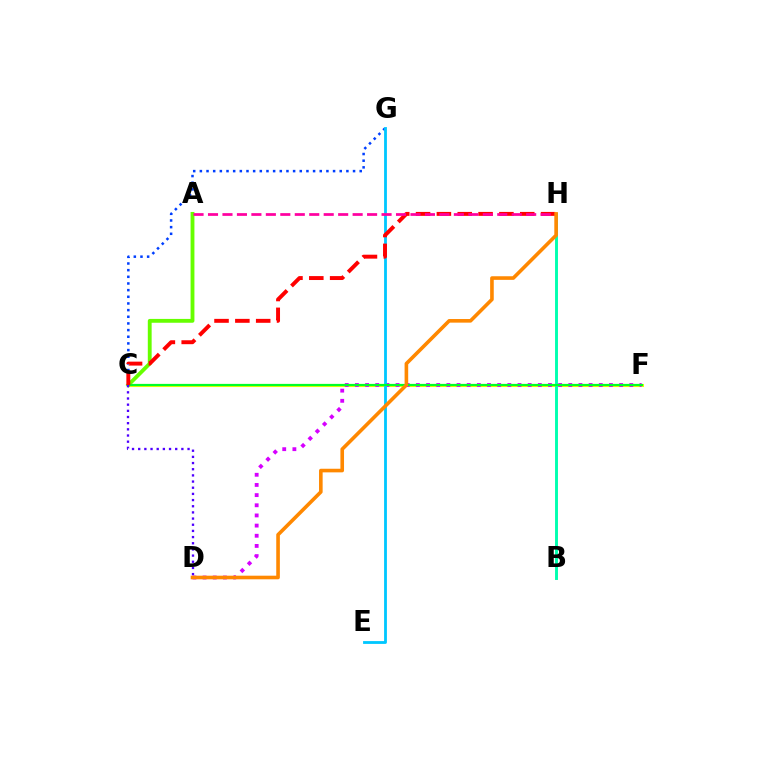{('C', 'F'): [{'color': '#eeff00', 'line_style': 'solid', 'thickness': 2.22}, {'color': '#00ff27', 'line_style': 'solid', 'thickness': 1.58}], ('B', 'H'): [{'color': '#00ffaf', 'line_style': 'solid', 'thickness': 2.1}], ('D', 'F'): [{'color': '#d600ff', 'line_style': 'dotted', 'thickness': 2.76}], ('A', 'C'): [{'color': '#66ff00', 'line_style': 'solid', 'thickness': 2.77}], ('C', 'G'): [{'color': '#003fff', 'line_style': 'dotted', 'thickness': 1.81}], ('E', 'G'): [{'color': '#00c7ff', 'line_style': 'solid', 'thickness': 2.03}], ('C', 'H'): [{'color': '#ff0000', 'line_style': 'dashed', 'thickness': 2.83}], ('C', 'D'): [{'color': '#4f00ff', 'line_style': 'dotted', 'thickness': 1.68}], ('A', 'H'): [{'color': '#ff00a0', 'line_style': 'dashed', 'thickness': 1.96}], ('D', 'H'): [{'color': '#ff8800', 'line_style': 'solid', 'thickness': 2.6}]}